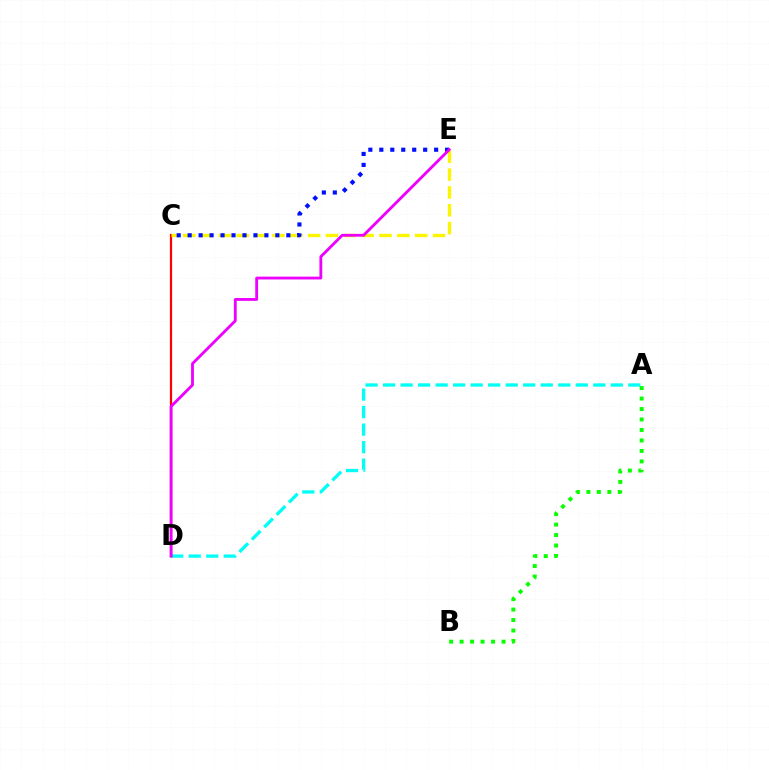{('A', 'D'): [{'color': '#00fff6', 'line_style': 'dashed', 'thickness': 2.38}], ('C', 'D'): [{'color': '#ff0000', 'line_style': 'solid', 'thickness': 1.6}], ('C', 'E'): [{'color': '#fcf500', 'line_style': 'dashed', 'thickness': 2.42}, {'color': '#0010ff', 'line_style': 'dotted', 'thickness': 2.98}], ('A', 'B'): [{'color': '#08ff00', 'line_style': 'dotted', 'thickness': 2.85}], ('D', 'E'): [{'color': '#ee00ff', 'line_style': 'solid', 'thickness': 2.04}]}